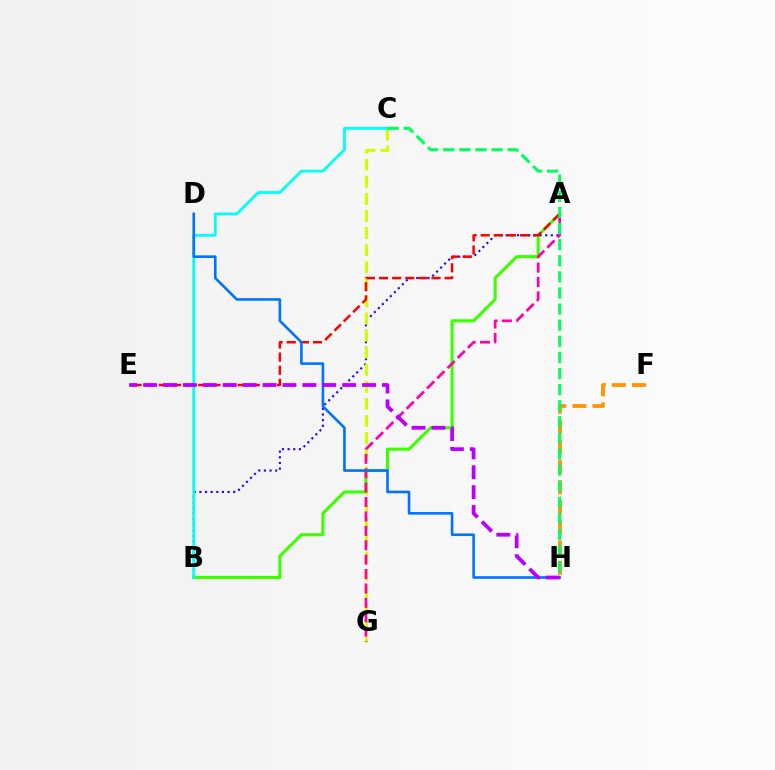{('F', 'H'): [{'color': '#ff9400', 'line_style': 'dashed', 'thickness': 2.74}], ('A', 'B'): [{'color': '#3dff00', 'line_style': 'solid', 'thickness': 2.21}, {'color': '#2500ff', 'line_style': 'dotted', 'thickness': 1.53}], ('C', 'G'): [{'color': '#d1ff00', 'line_style': 'dashed', 'thickness': 2.32}], ('A', 'G'): [{'color': '#ff00ac', 'line_style': 'dashed', 'thickness': 1.96}], ('B', 'C'): [{'color': '#00fff6', 'line_style': 'solid', 'thickness': 2.01}], ('A', 'E'): [{'color': '#ff0000', 'line_style': 'dashed', 'thickness': 1.78}], ('C', 'H'): [{'color': '#00ff5c', 'line_style': 'dashed', 'thickness': 2.19}], ('D', 'H'): [{'color': '#0074ff', 'line_style': 'solid', 'thickness': 1.89}], ('E', 'H'): [{'color': '#b900ff', 'line_style': 'dashed', 'thickness': 2.7}]}